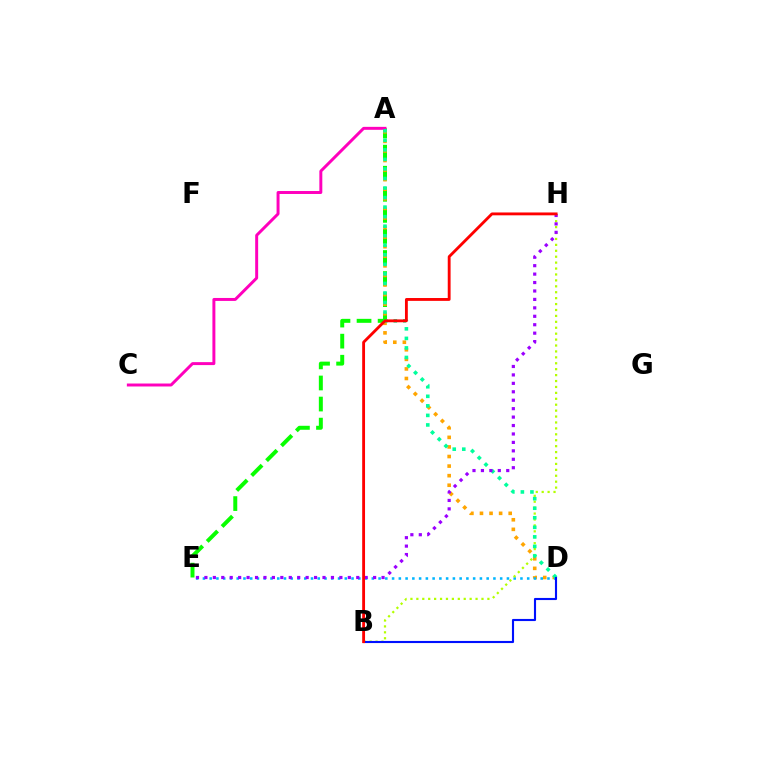{('A', 'E'): [{'color': '#08ff00', 'line_style': 'dashed', 'thickness': 2.86}], ('A', 'D'): [{'color': '#ffa500', 'line_style': 'dotted', 'thickness': 2.6}, {'color': '#00ff9d', 'line_style': 'dotted', 'thickness': 2.59}], ('A', 'C'): [{'color': '#ff00bd', 'line_style': 'solid', 'thickness': 2.13}], ('D', 'E'): [{'color': '#00b5ff', 'line_style': 'dotted', 'thickness': 1.84}], ('B', 'H'): [{'color': '#b3ff00', 'line_style': 'dotted', 'thickness': 1.61}, {'color': '#ff0000', 'line_style': 'solid', 'thickness': 2.05}], ('B', 'D'): [{'color': '#0010ff', 'line_style': 'solid', 'thickness': 1.52}], ('E', 'H'): [{'color': '#9b00ff', 'line_style': 'dotted', 'thickness': 2.29}]}